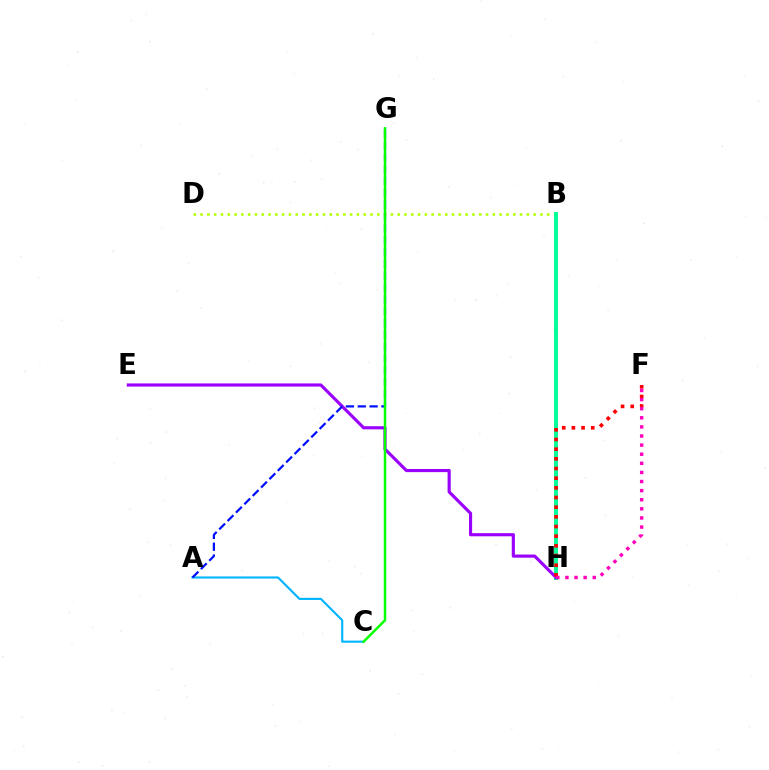{('B', 'H'): [{'color': '#ffa500', 'line_style': 'solid', 'thickness': 2.57}, {'color': '#00ff9d', 'line_style': 'solid', 'thickness': 2.81}], ('B', 'D'): [{'color': '#b3ff00', 'line_style': 'dotted', 'thickness': 1.85}], ('A', 'C'): [{'color': '#00b5ff', 'line_style': 'solid', 'thickness': 1.53}], ('E', 'H'): [{'color': '#9b00ff', 'line_style': 'solid', 'thickness': 2.27}], ('F', 'H'): [{'color': '#ff0000', 'line_style': 'dotted', 'thickness': 2.63}, {'color': '#ff00bd', 'line_style': 'dotted', 'thickness': 2.47}], ('A', 'G'): [{'color': '#0010ff', 'line_style': 'dashed', 'thickness': 1.61}], ('C', 'G'): [{'color': '#08ff00', 'line_style': 'solid', 'thickness': 1.79}]}